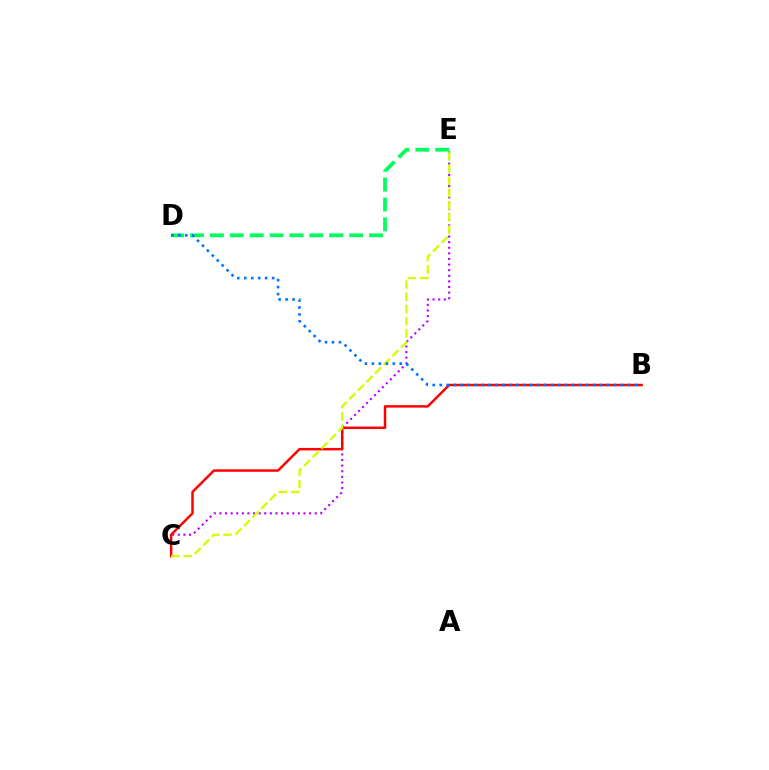{('C', 'E'): [{'color': '#b900ff', 'line_style': 'dotted', 'thickness': 1.52}, {'color': '#d1ff00', 'line_style': 'dashed', 'thickness': 1.66}], ('B', 'C'): [{'color': '#ff0000', 'line_style': 'solid', 'thickness': 1.76}], ('D', 'E'): [{'color': '#00ff5c', 'line_style': 'dashed', 'thickness': 2.7}], ('B', 'D'): [{'color': '#0074ff', 'line_style': 'dotted', 'thickness': 1.89}]}